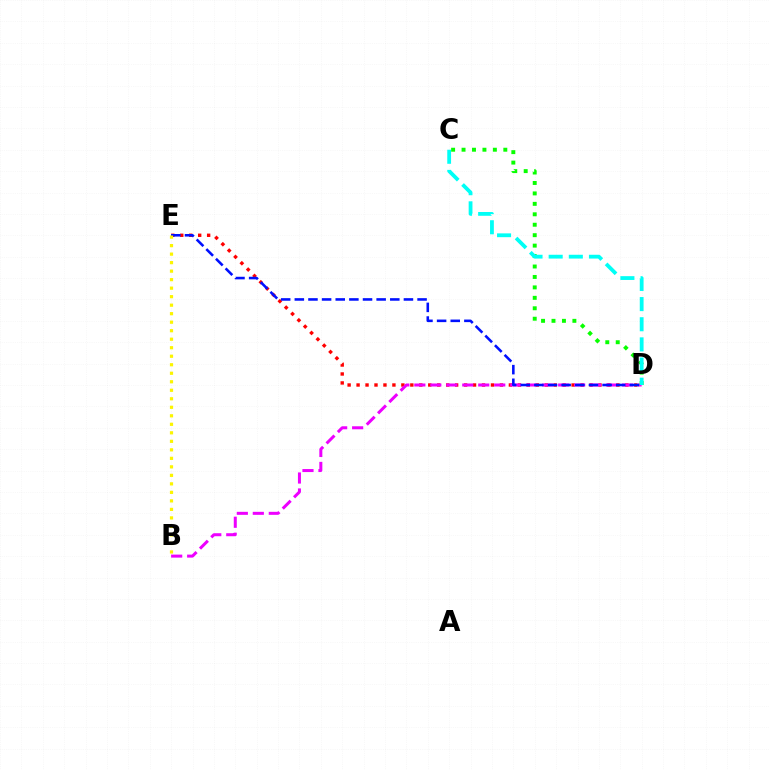{('D', 'E'): [{'color': '#ff0000', 'line_style': 'dotted', 'thickness': 2.43}, {'color': '#0010ff', 'line_style': 'dashed', 'thickness': 1.85}], ('B', 'D'): [{'color': '#ee00ff', 'line_style': 'dashed', 'thickness': 2.17}], ('B', 'E'): [{'color': '#fcf500', 'line_style': 'dotted', 'thickness': 2.31}], ('C', 'D'): [{'color': '#08ff00', 'line_style': 'dotted', 'thickness': 2.84}, {'color': '#00fff6', 'line_style': 'dashed', 'thickness': 2.74}]}